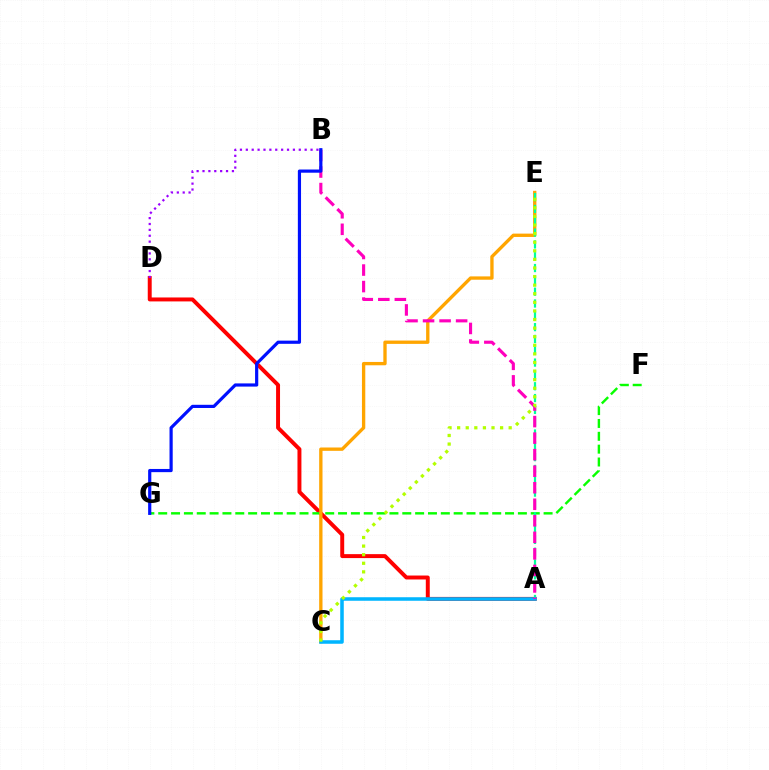{('A', 'D'): [{'color': '#ff0000', 'line_style': 'solid', 'thickness': 2.84}], ('F', 'G'): [{'color': '#08ff00', 'line_style': 'dashed', 'thickness': 1.75}], ('B', 'D'): [{'color': '#9b00ff', 'line_style': 'dotted', 'thickness': 1.6}], ('C', 'E'): [{'color': '#ffa500', 'line_style': 'solid', 'thickness': 2.4}, {'color': '#b3ff00', 'line_style': 'dotted', 'thickness': 2.33}], ('A', 'E'): [{'color': '#00ff9d', 'line_style': 'dashed', 'thickness': 1.61}], ('A', 'C'): [{'color': '#00b5ff', 'line_style': 'solid', 'thickness': 2.55}], ('A', 'B'): [{'color': '#ff00bd', 'line_style': 'dashed', 'thickness': 2.25}], ('B', 'G'): [{'color': '#0010ff', 'line_style': 'solid', 'thickness': 2.3}]}